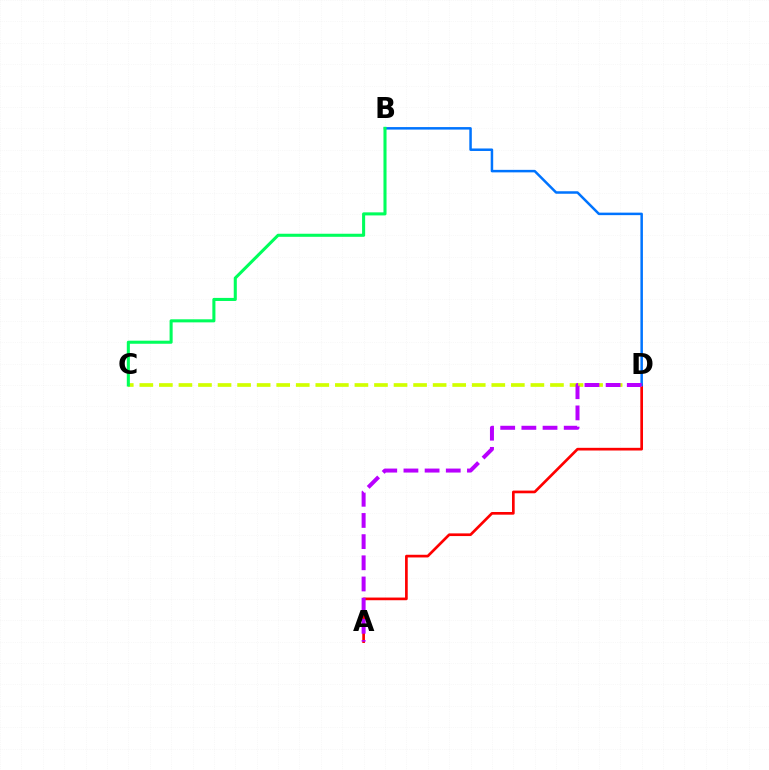{('A', 'D'): [{'color': '#ff0000', 'line_style': 'solid', 'thickness': 1.93}, {'color': '#b900ff', 'line_style': 'dashed', 'thickness': 2.88}], ('C', 'D'): [{'color': '#d1ff00', 'line_style': 'dashed', 'thickness': 2.66}], ('B', 'D'): [{'color': '#0074ff', 'line_style': 'solid', 'thickness': 1.8}], ('B', 'C'): [{'color': '#00ff5c', 'line_style': 'solid', 'thickness': 2.21}]}